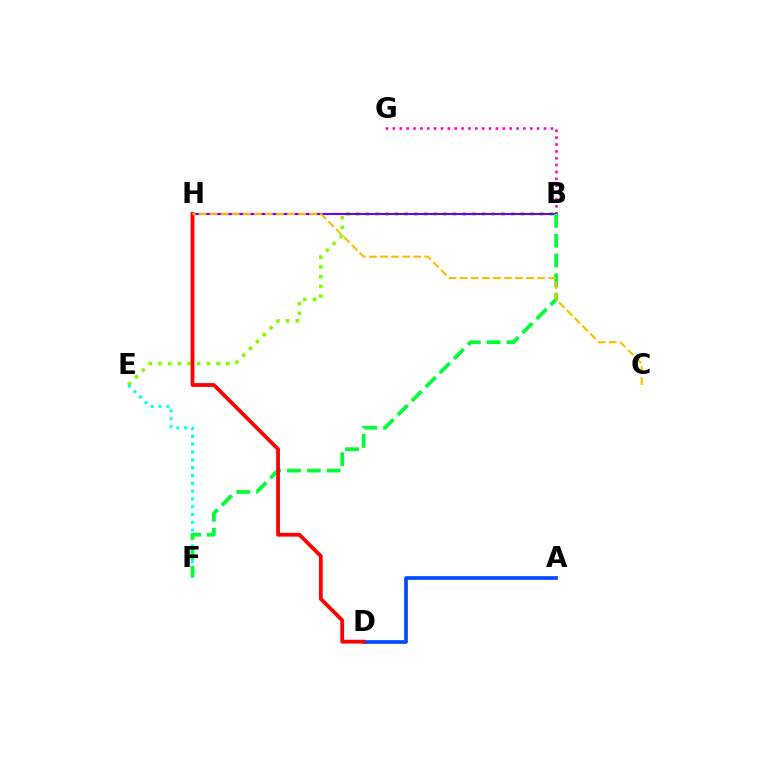{('B', 'E'): [{'color': '#84ff00', 'line_style': 'dotted', 'thickness': 2.63}], ('E', 'F'): [{'color': '#00fff6', 'line_style': 'dotted', 'thickness': 2.12}], ('B', 'G'): [{'color': '#ff00cf', 'line_style': 'dotted', 'thickness': 1.87}], ('A', 'D'): [{'color': '#004bff', 'line_style': 'solid', 'thickness': 2.66}], ('B', 'H'): [{'color': '#7200ff', 'line_style': 'solid', 'thickness': 1.54}], ('B', 'F'): [{'color': '#00ff39', 'line_style': 'dashed', 'thickness': 2.7}], ('D', 'H'): [{'color': '#ff0000', 'line_style': 'solid', 'thickness': 2.72}], ('C', 'H'): [{'color': '#ffbd00', 'line_style': 'dashed', 'thickness': 1.5}]}